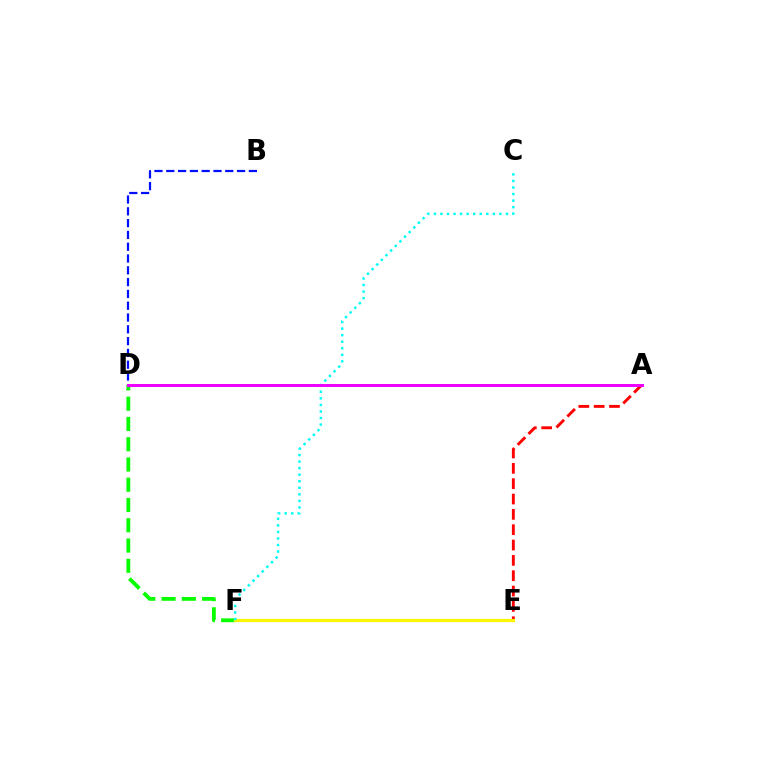{('A', 'E'): [{'color': '#ff0000', 'line_style': 'dashed', 'thickness': 2.08}], ('D', 'F'): [{'color': '#08ff00', 'line_style': 'dashed', 'thickness': 2.75}], ('B', 'D'): [{'color': '#0010ff', 'line_style': 'dashed', 'thickness': 1.6}], ('E', 'F'): [{'color': '#fcf500', 'line_style': 'solid', 'thickness': 2.29}], ('C', 'F'): [{'color': '#00fff6', 'line_style': 'dotted', 'thickness': 1.78}], ('A', 'D'): [{'color': '#ee00ff', 'line_style': 'solid', 'thickness': 2.14}]}